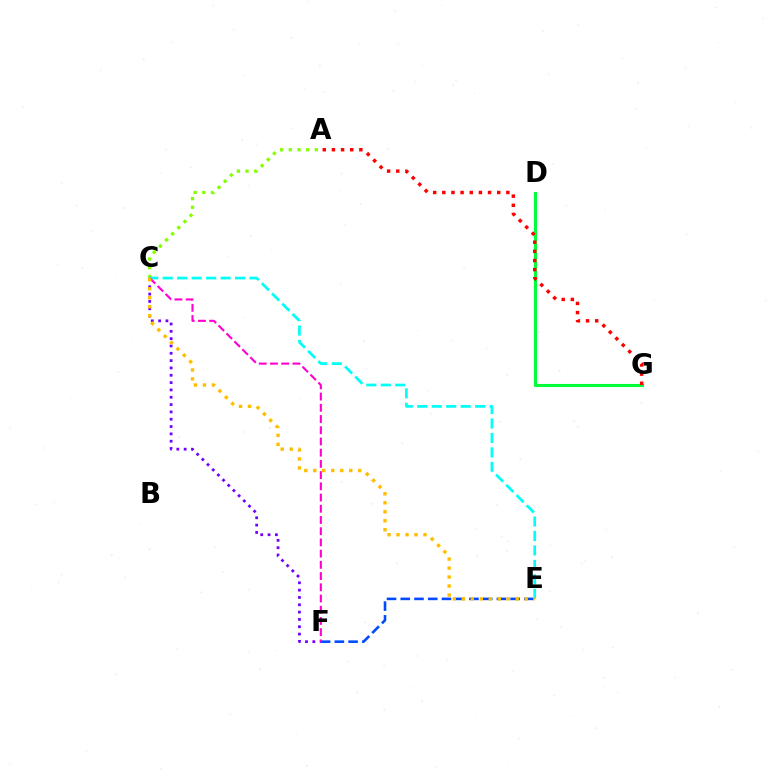{('E', 'F'): [{'color': '#004bff', 'line_style': 'dashed', 'thickness': 1.87}], ('D', 'G'): [{'color': '#00ff39', 'line_style': 'solid', 'thickness': 2.23}], ('A', 'C'): [{'color': '#84ff00', 'line_style': 'dotted', 'thickness': 2.36}], ('C', 'F'): [{'color': '#7200ff', 'line_style': 'dotted', 'thickness': 1.99}, {'color': '#ff00cf', 'line_style': 'dashed', 'thickness': 1.52}], ('C', 'E'): [{'color': '#00fff6', 'line_style': 'dashed', 'thickness': 1.97}, {'color': '#ffbd00', 'line_style': 'dotted', 'thickness': 2.44}], ('A', 'G'): [{'color': '#ff0000', 'line_style': 'dotted', 'thickness': 2.49}]}